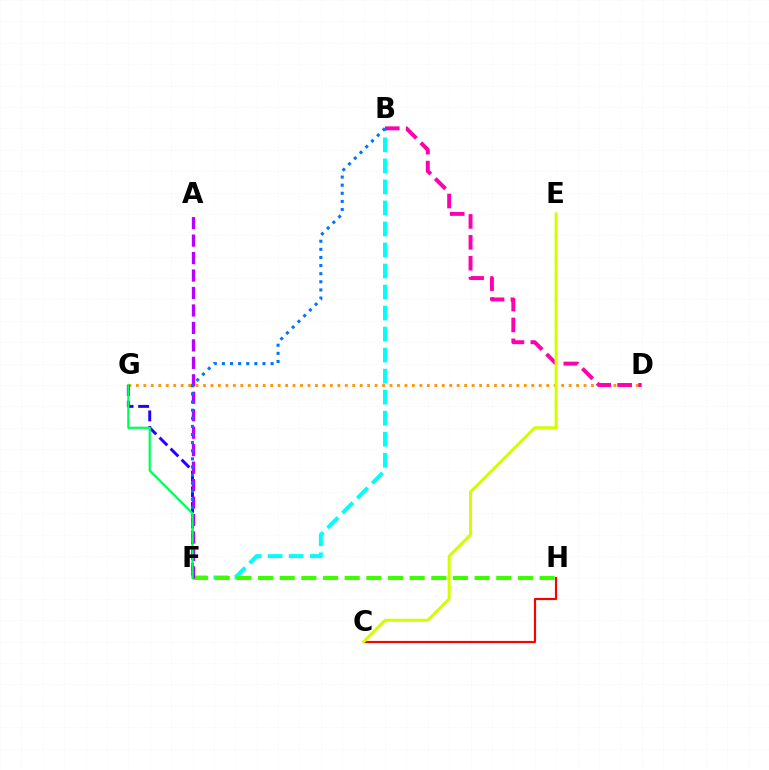{('B', 'F'): [{'color': '#00fff6', 'line_style': 'dashed', 'thickness': 2.86}, {'color': '#0074ff', 'line_style': 'dotted', 'thickness': 2.2}], ('D', 'G'): [{'color': '#ff9400', 'line_style': 'dotted', 'thickness': 2.03}], ('B', 'D'): [{'color': '#ff00ac', 'line_style': 'dashed', 'thickness': 2.84}], ('C', 'H'): [{'color': '#ff0000', 'line_style': 'solid', 'thickness': 1.56}], ('C', 'E'): [{'color': '#d1ff00', 'line_style': 'solid', 'thickness': 2.16}], ('F', 'H'): [{'color': '#3dff00', 'line_style': 'dashed', 'thickness': 2.94}], ('F', 'G'): [{'color': '#2500ff', 'line_style': 'dashed', 'thickness': 2.12}, {'color': '#00ff5c', 'line_style': 'solid', 'thickness': 1.61}], ('A', 'F'): [{'color': '#b900ff', 'line_style': 'dashed', 'thickness': 2.37}]}